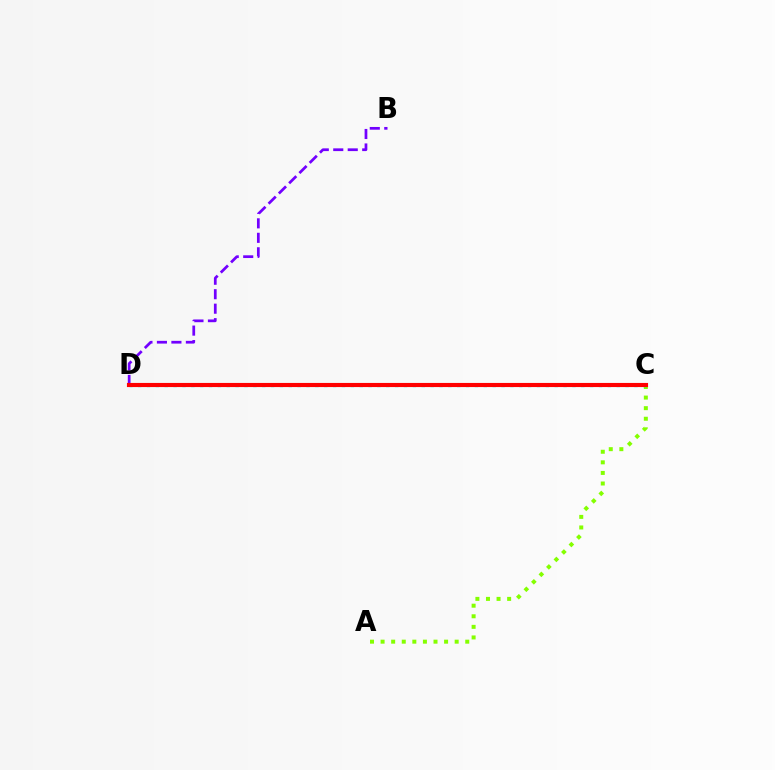{('B', 'D'): [{'color': '#7200ff', 'line_style': 'dashed', 'thickness': 1.97}], ('A', 'C'): [{'color': '#84ff00', 'line_style': 'dotted', 'thickness': 2.88}], ('C', 'D'): [{'color': '#00fff6', 'line_style': 'dotted', 'thickness': 2.41}, {'color': '#ff0000', 'line_style': 'solid', 'thickness': 2.97}]}